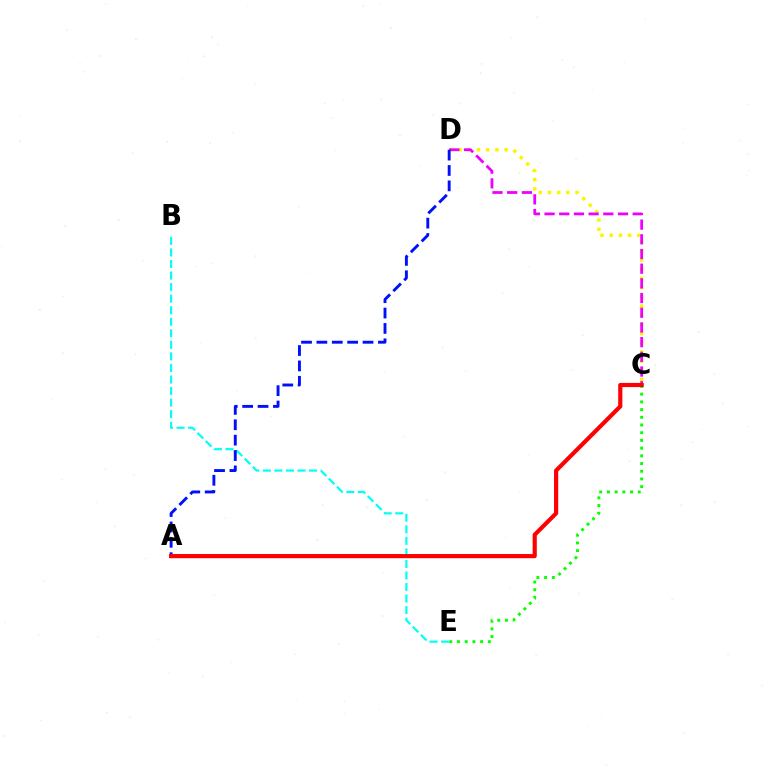{('C', 'D'): [{'color': '#fcf500', 'line_style': 'dotted', 'thickness': 2.5}, {'color': '#ee00ff', 'line_style': 'dashed', 'thickness': 2.0}], ('B', 'E'): [{'color': '#00fff6', 'line_style': 'dashed', 'thickness': 1.57}], ('C', 'E'): [{'color': '#08ff00', 'line_style': 'dotted', 'thickness': 2.09}], ('A', 'D'): [{'color': '#0010ff', 'line_style': 'dashed', 'thickness': 2.09}], ('A', 'C'): [{'color': '#ff0000', 'line_style': 'solid', 'thickness': 2.99}]}